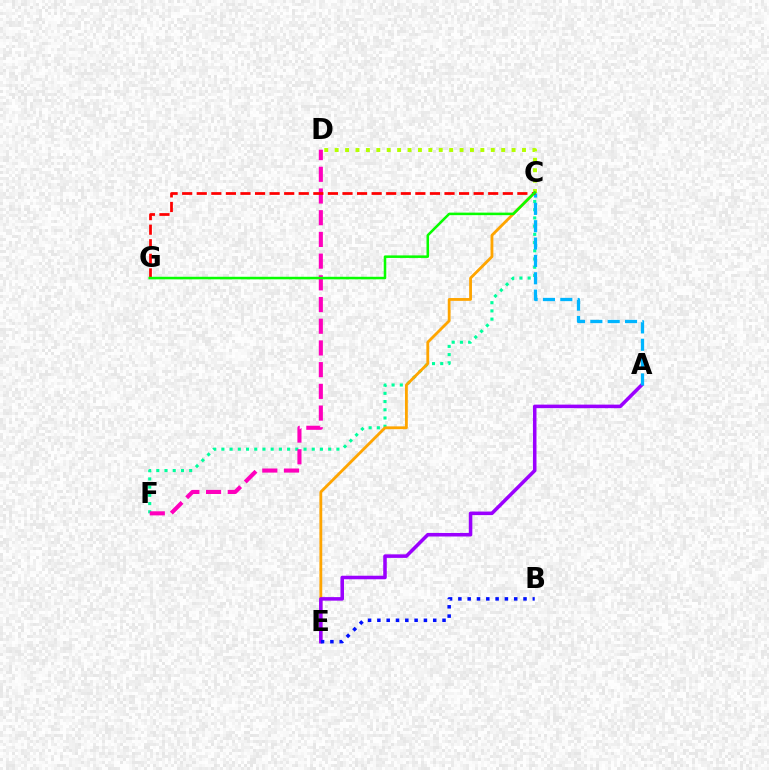{('C', 'F'): [{'color': '#00ff9d', 'line_style': 'dotted', 'thickness': 2.23}], ('D', 'F'): [{'color': '#ff00bd', 'line_style': 'dashed', 'thickness': 2.95}], ('C', 'D'): [{'color': '#b3ff00', 'line_style': 'dotted', 'thickness': 2.83}], ('C', 'E'): [{'color': '#ffa500', 'line_style': 'solid', 'thickness': 2.03}], ('A', 'E'): [{'color': '#9b00ff', 'line_style': 'solid', 'thickness': 2.55}], ('A', 'C'): [{'color': '#00b5ff', 'line_style': 'dashed', 'thickness': 2.36}], ('B', 'E'): [{'color': '#0010ff', 'line_style': 'dotted', 'thickness': 2.53}], ('C', 'G'): [{'color': '#ff0000', 'line_style': 'dashed', 'thickness': 1.98}, {'color': '#08ff00', 'line_style': 'solid', 'thickness': 1.83}]}